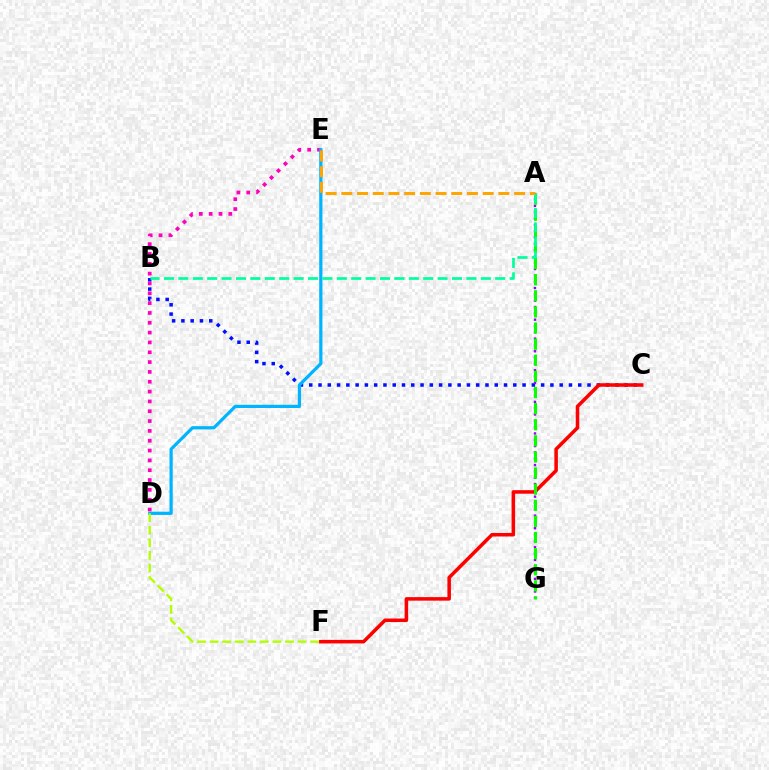{('B', 'C'): [{'color': '#0010ff', 'line_style': 'dotted', 'thickness': 2.52}], ('A', 'G'): [{'color': '#9b00ff', 'line_style': 'dotted', 'thickness': 1.72}, {'color': '#08ff00', 'line_style': 'dashed', 'thickness': 2.19}], ('C', 'F'): [{'color': '#ff0000', 'line_style': 'solid', 'thickness': 2.54}], ('D', 'E'): [{'color': '#ff00bd', 'line_style': 'dotted', 'thickness': 2.67}, {'color': '#00b5ff', 'line_style': 'solid', 'thickness': 2.32}], ('A', 'B'): [{'color': '#00ff9d', 'line_style': 'dashed', 'thickness': 1.96}], ('A', 'E'): [{'color': '#ffa500', 'line_style': 'dashed', 'thickness': 2.13}], ('D', 'F'): [{'color': '#b3ff00', 'line_style': 'dashed', 'thickness': 1.71}]}